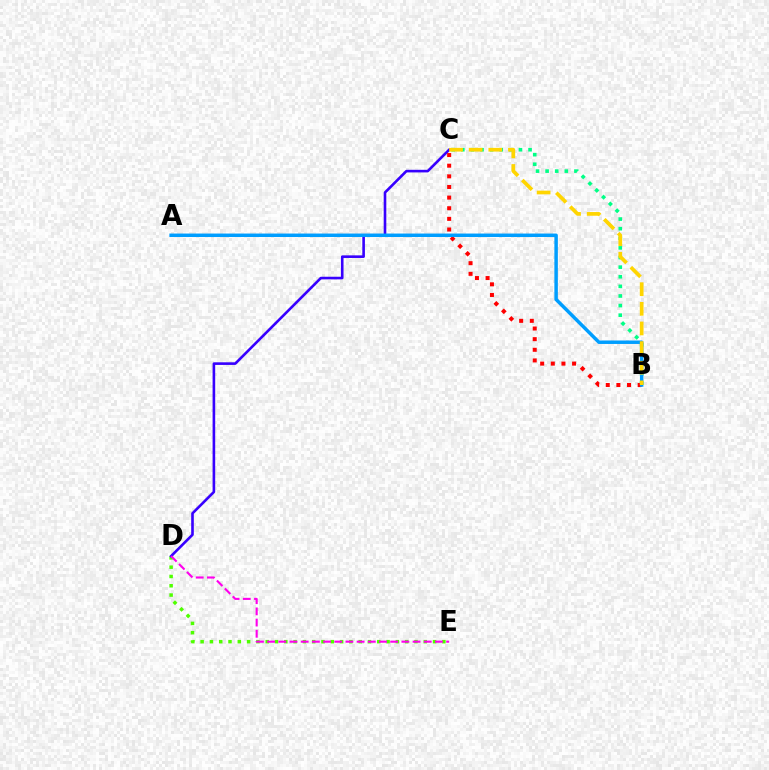{('D', 'E'): [{'color': '#4fff00', 'line_style': 'dotted', 'thickness': 2.53}, {'color': '#ff00ed', 'line_style': 'dashed', 'thickness': 1.52}], ('B', 'C'): [{'color': '#00ff86', 'line_style': 'dotted', 'thickness': 2.61}, {'color': '#ff0000', 'line_style': 'dotted', 'thickness': 2.89}, {'color': '#ffd500', 'line_style': 'dashed', 'thickness': 2.67}], ('C', 'D'): [{'color': '#3700ff', 'line_style': 'solid', 'thickness': 1.88}], ('A', 'B'): [{'color': '#009eff', 'line_style': 'solid', 'thickness': 2.5}]}